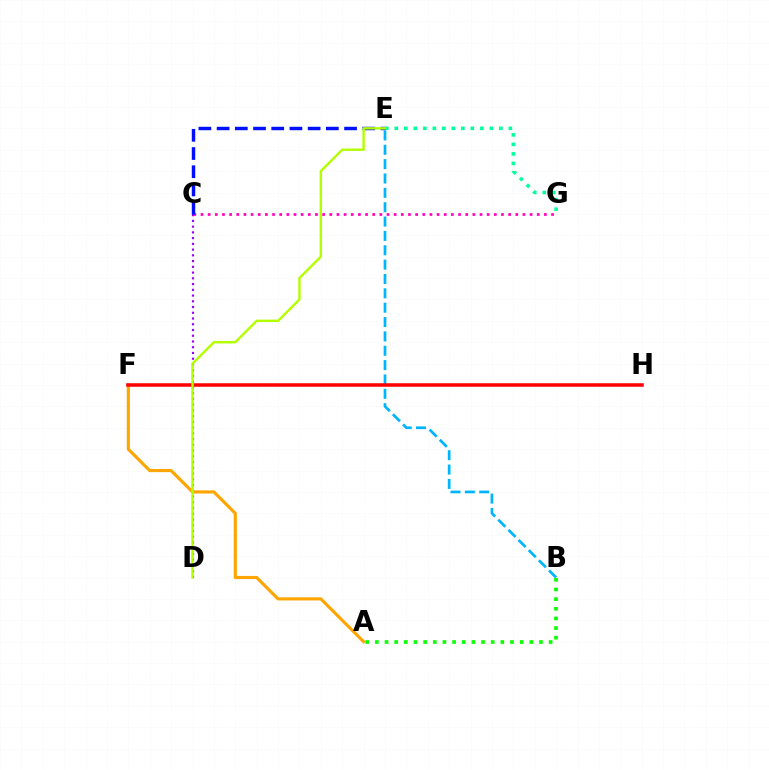{('C', 'G'): [{'color': '#ff00bd', 'line_style': 'dotted', 'thickness': 1.94}], ('B', 'E'): [{'color': '#00b5ff', 'line_style': 'dashed', 'thickness': 1.95}], ('E', 'G'): [{'color': '#00ff9d', 'line_style': 'dotted', 'thickness': 2.58}], ('C', 'D'): [{'color': '#9b00ff', 'line_style': 'dotted', 'thickness': 1.56}], ('A', 'F'): [{'color': '#ffa500', 'line_style': 'solid', 'thickness': 2.26}], ('F', 'H'): [{'color': '#ff0000', 'line_style': 'solid', 'thickness': 2.53}], ('A', 'B'): [{'color': '#08ff00', 'line_style': 'dotted', 'thickness': 2.62}], ('C', 'E'): [{'color': '#0010ff', 'line_style': 'dashed', 'thickness': 2.47}], ('D', 'E'): [{'color': '#b3ff00', 'line_style': 'solid', 'thickness': 1.74}]}